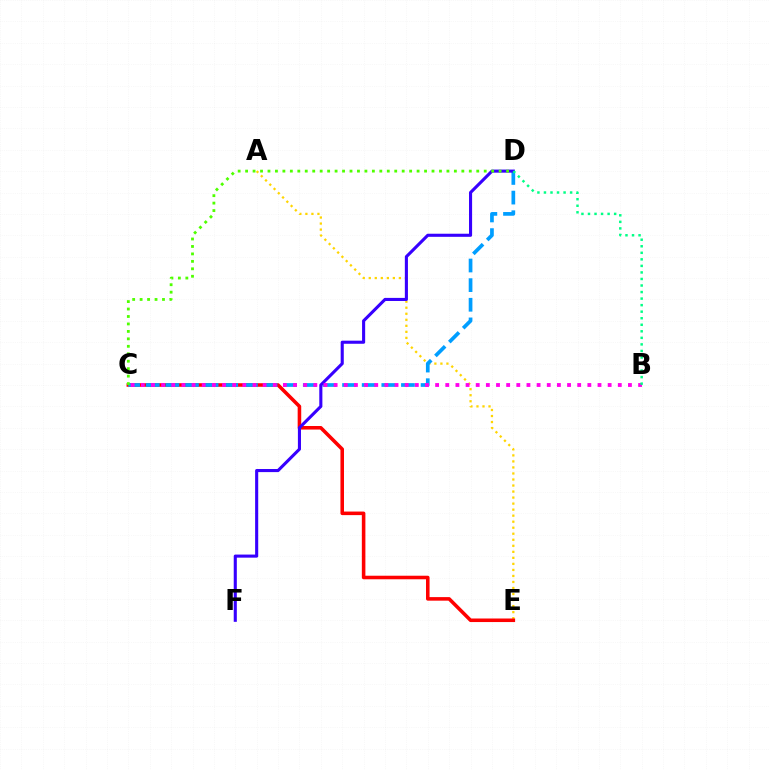{('A', 'E'): [{'color': '#ffd500', 'line_style': 'dotted', 'thickness': 1.64}], ('C', 'E'): [{'color': '#ff0000', 'line_style': 'solid', 'thickness': 2.56}], ('C', 'D'): [{'color': '#009eff', 'line_style': 'dashed', 'thickness': 2.67}, {'color': '#4fff00', 'line_style': 'dotted', 'thickness': 2.03}], ('D', 'F'): [{'color': '#3700ff', 'line_style': 'solid', 'thickness': 2.23}], ('B', 'C'): [{'color': '#ff00ed', 'line_style': 'dotted', 'thickness': 2.76}], ('B', 'D'): [{'color': '#00ff86', 'line_style': 'dotted', 'thickness': 1.78}]}